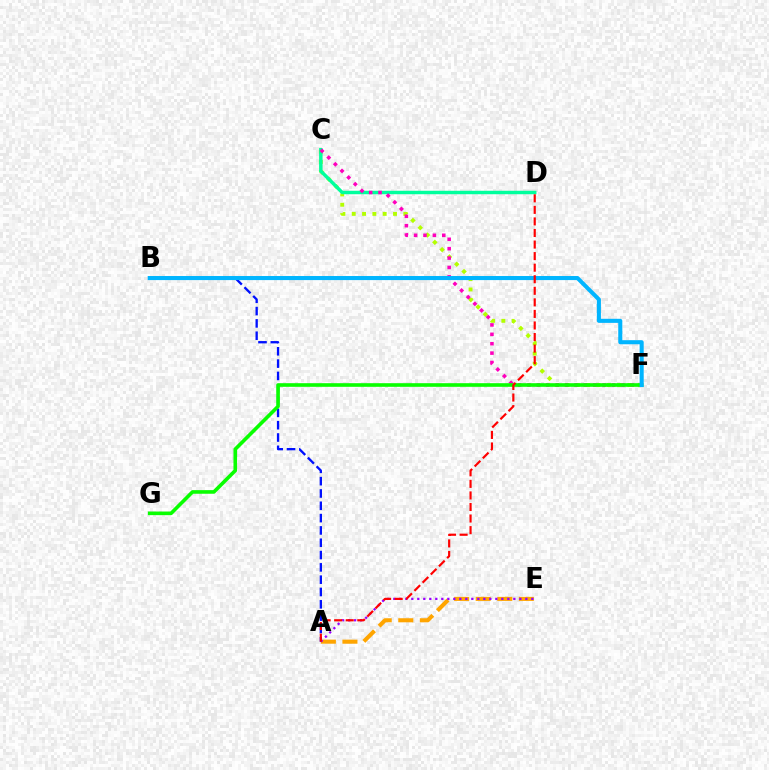{('C', 'F'): [{'color': '#b3ff00', 'line_style': 'dotted', 'thickness': 2.8}, {'color': '#ff00bd', 'line_style': 'dotted', 'thickness': 2.55}], ('A', 'E'): [{'color': '#ffa500', 'line_style': 'dashed', 'thickness': 2.93}, {'color': '#9b00ff', 'line_style': 'dotted', 'thickness': 1.63}], ('C', 'D'): [{'color': '#00ff9d', 'line_style': 'solid', 'thickness': 2.49}], ('A', 'B'): [{'color': '#0010ff', 'line_style': 'dashed', 'thickness': 1.67}], ('F', 'G'): [{'color': '#08ff00', 'line_style': 'solid', 'thickness': 2.6}], ('B', 'F'): [{'color': '#00b5ff', 'line_style': 'solid', 'thickness': 2.93}], ('A', 'D'): [{'color': '#ff0000', 'line_style': 'dashed', 'thickness': 1.57}]}